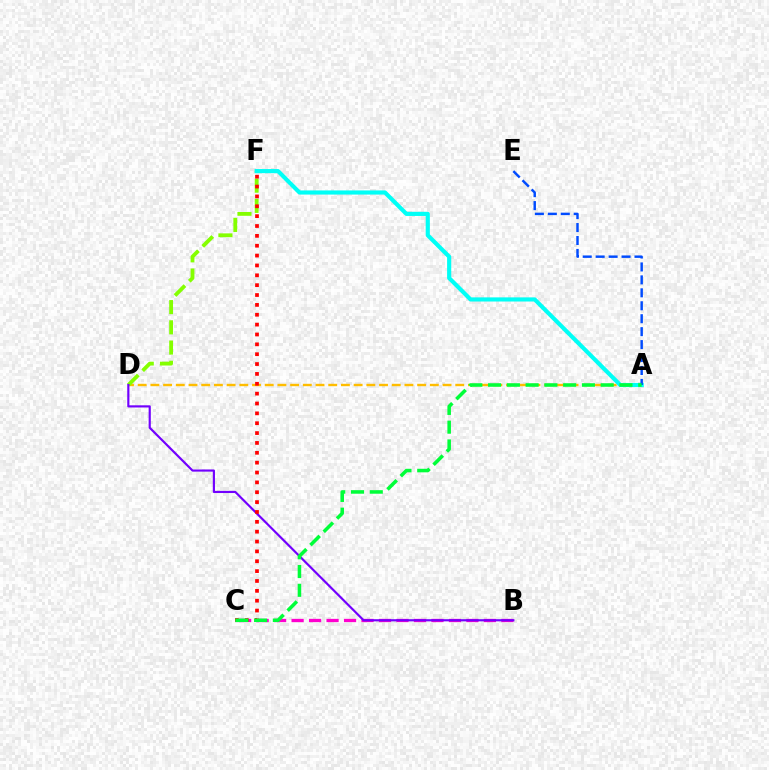{('A', 'D'): [{'color': '#ffbd00', 'line_style': 'dashed', 'thickness': 1.73}], ('B', 'C'): [{'color': '#ff00cf', 'line_style': 'dashed', 'thickness': 2.38}], ('D', 'F'): [{'color': '#84ff00', 'line_style': 'dashed', 'thickness': 2.75}], ('B', 'D'): [{'color': '#7200ff', 'line_style': 'solid', 'thickness': 1.56}], ('A', 'F'): [{'color': '#00fff6', 'line_style': 'solid', 'thickness': 2.98}], ('A', 'E'): [{'color': '#004bff', 'line_style': 'dashed', 'thickness': 1.76}], ('C', 'F'): [{'color': '#ff0000', 'line_style': 'dotted', 'thickness': 2.68}], ('A', 'C'): [{'color': '#00ff39', 'line_style': 'dashed', 'thickness': 2.55}]}